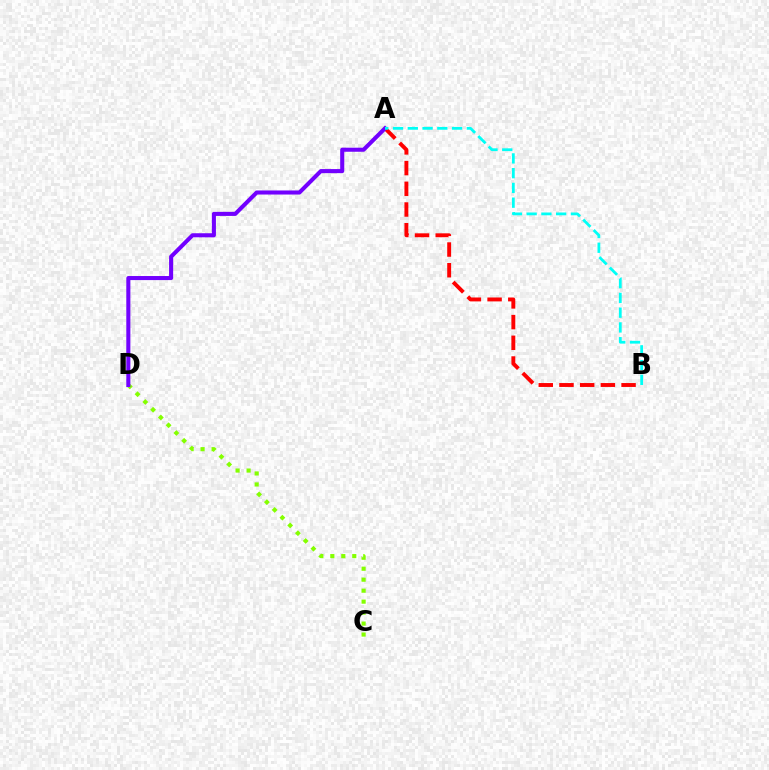{('A', 'B'): [{'color': '#ff0000', 'line_style': 'dashed', 'thickness': 2.81}, {'color': '#00fff6', 'line_style': 'dashed', 'thickness': 2.01}], ('C', 'D'): [{'color': '#84ff00', 'line_style': 'dotted', 'thickness': 2.98}], ('A', 'D'): [{'color': '#7200ff', 'line_style': 'solid', 'thickness': 2.93}]}